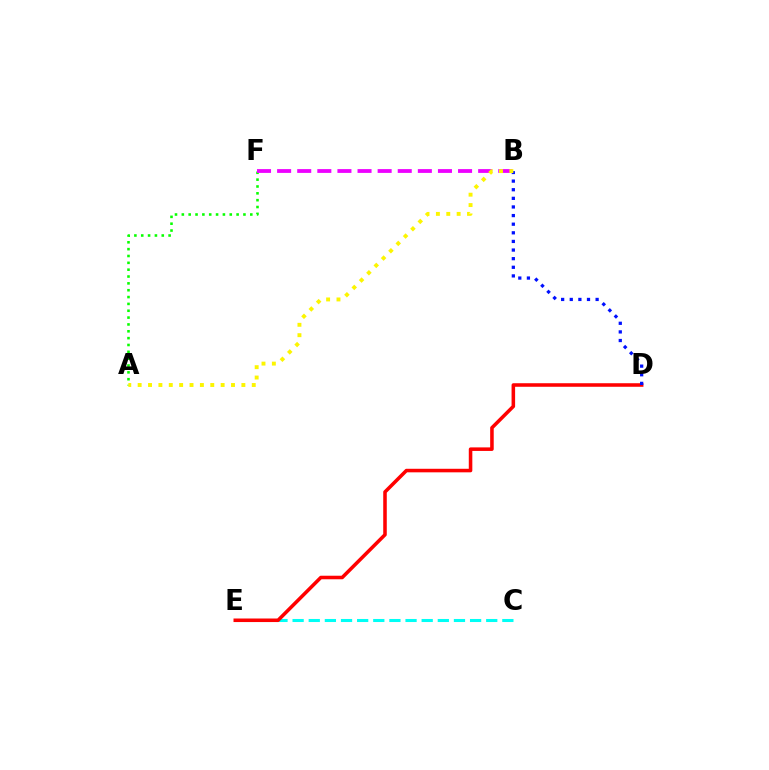{('A', 'F'): [{'color': '#08ff00', 'line_style': 'dotted', 'thickness': 1.86}], ('C', 'E'): [{'color': '#00fff6', 'line_style': 'dashed', 'thickness': 2.19}], ('B', 'F'): [{'color': '#ee00ff', 'line_style': 'dashed', 'thickness': 2.73}], ('D', 'E'): [{'color': '#ff0000', 'line_style': 'solid', 'thickness': 2.55}], ('B', 'D'): [{'color': '#0010ff', 'line_style': 'dotted', 'thickness': 2.34}], ('A', 'B'): [{'color': '#fcf500', 'line_style': 'dotted', 'thickness': 2.82}]}